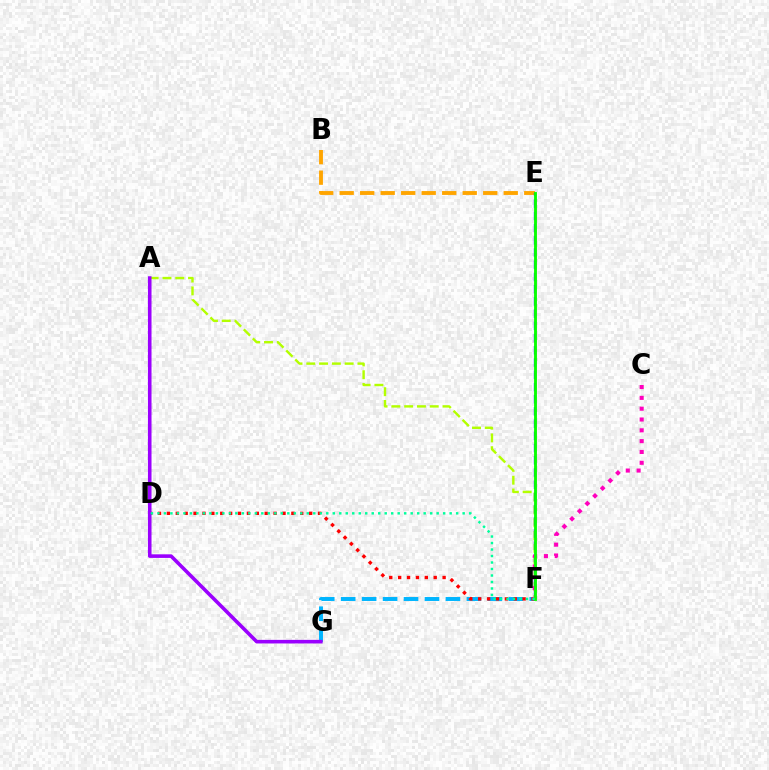{('F', 'G'): [{'color': '#00b5ff', 'line_style': 'dashed', 'thickness': 2.85}], ('A', 'F'): [{'color': '#b3ff00', 'line_style': 'dashed', 'thickness': 1.74}], ('B', 'E'): [{'color': '#ffa500', 'line_style': 'dashed', 'thickness': 2.79}], ('D', 'F'): [{'color': '#ff0000', 'line_style': 'dotted', 'thickness': 2.42}, {'color': '#00ff9d', 'line_style': 'dotted', 'thickness': 1.76}], ('E', 'F'): [{'color': '#0010ff', 'line_style': 'dashed', 'thickness': 1.66}, {'color': '#08ff00', 'line_style': 'solid', 'thickness': 2.06}], ('A', 'G'): [{'color': '#9b00ff', 'line_style': 'solid', 'thickness': 2.58}], ('C', 'F'): [{'color': '#ff00bd', 'line_style': 'dotted', 'thickness': 2.94}]}